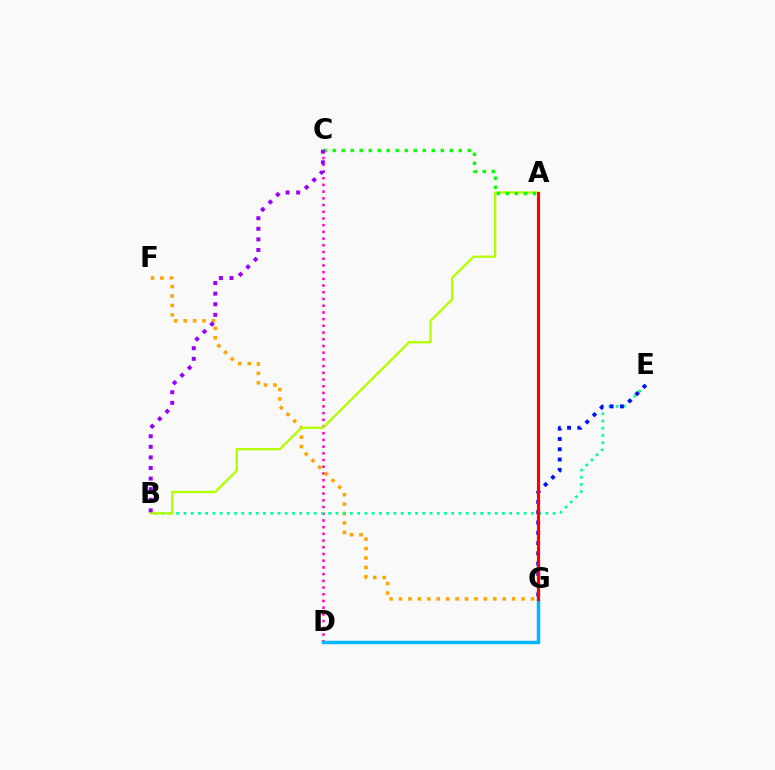{('C', 'D'): [{'color': '#ff00bd', 'line_style': 'dotted', 'thickness': 1.82}], ('D', 'G'): [{'color': '#00b5ff', 'line_style': 'solid', 'thickness': 2.48}], ('F', 'G'): [{'color': '#ffa500', 'line_style': 'dotted', 'thickness': 2.56}], ('B', 'E'): [{'color': '#00ff9d', 'line_style': 'dotted', 'thickness': 1.97}], ('A', 'B'): [{'color': '#b3ff00', 'line_style': 'solid', 'thickness': 1.68}], ('A', 'C'): [{'color': '#08ff00', 'line_style': 'dotted', 'thickness': 2.45}], ('E', 'G'): [{'color': '#0010ff', 'line_style': 'dotted', 'thickness': 2.79}], ('B', 'C'): [{'color': '#9b00ff', 'line_style': 'dotted', 'thickness': 2.88}], ('A', 'G'): [{'color': '#ff0000', 'line_style': 'solid', 'thickness': 2.26}]}